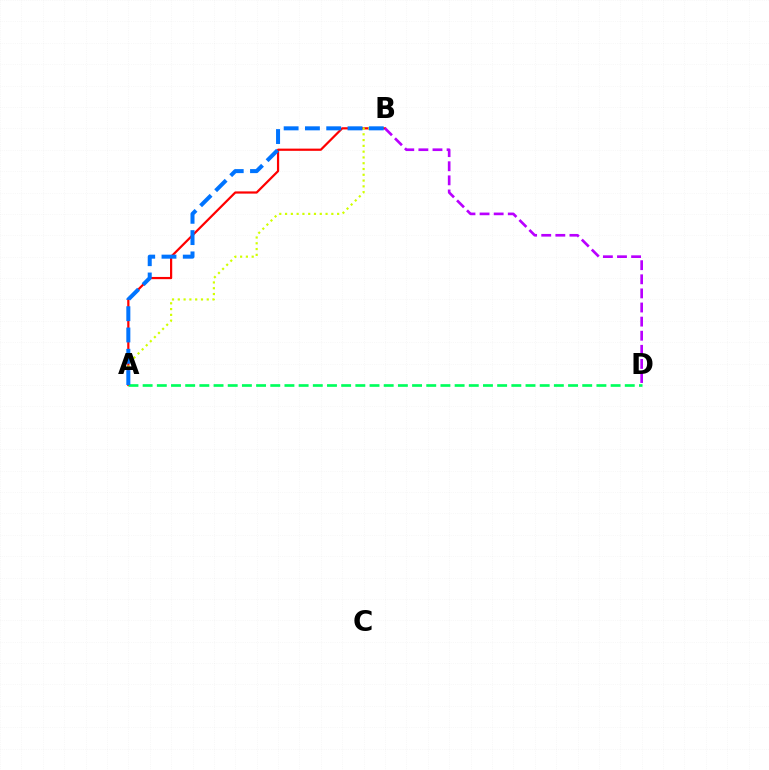{('A', 'B'): [{'color': '#ff0000', 'line_style': 'solid', 'thickness': 1.59}, {'color': '#d1ff00', 'line_style': 'dotted', 'thickness': 1.57}, {'color': '#0074ff', 'line_style': 'dashed', 'thickness': 2.89}], ('A', 'D'): [{'color': '#00ff5c', 'line_style': 'dashed', 'thickness': 1.93}], ('B', 'D'): [{'color': '#b900ff', 'line_style': 'dashed', 'thickness': 1.92}]}